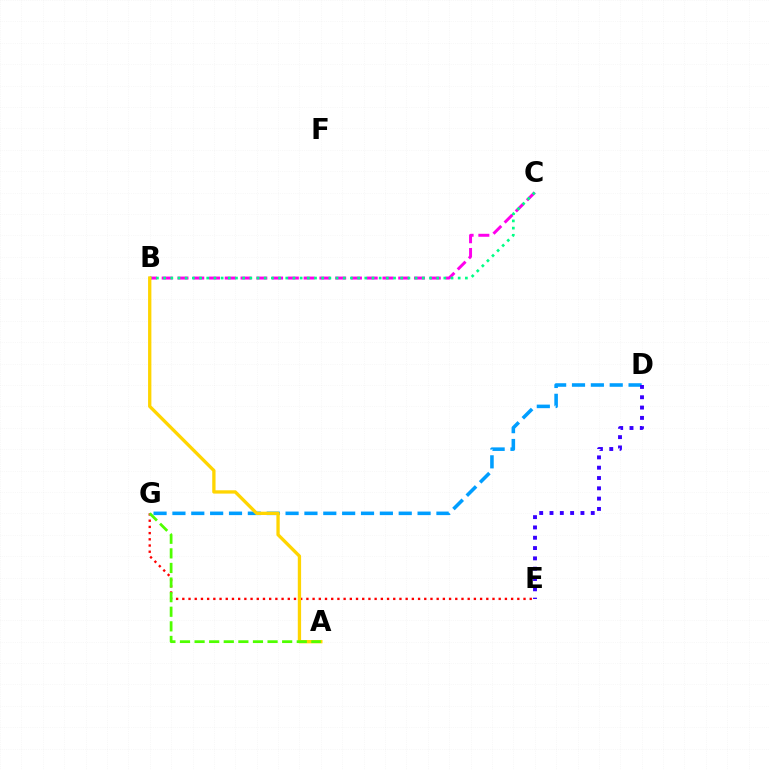{('B', 'C'): [{'color': '#ff00ed', 'line_style': 'dashed', 'thickness': 2.14}, {'color': '#00ff86', 'line_style': 'dotted', 'thickness': 1.95}], ('D', 'G'): [{'color': '#009eff', 'line_style': 'dashed', 'thickness': 2.56}], ('D', 'E'): [{'color': '#3700ff', 'line_style': 'dotted', 'thickness': 2.8}], ('E', 'G'): [{'color': '#ff0000', 'line_style': 'dotted', 'thickness': 1.69}], ('A', 'B'): [{'color': '#ffd500', 'line_style': 'solid', 'thickness': 2.38}], ('A', 'G'): [{'color': '#4fff00', 'line_style': 'dashed', 'thickness': 1.98}]}